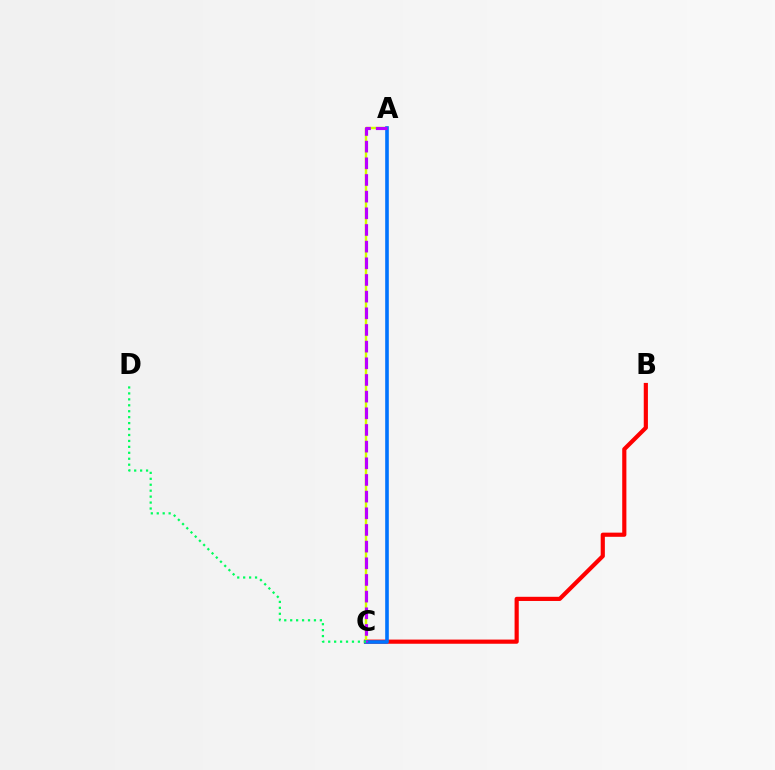{('B', 'C'): [{'color': '#ff0000', 'line_style': 'solid', 'thickness': 3.0}], ('A', 'C'): [{'color': '#d1ff00', 'line_style': 'solid', 'thickness': 1.75}, {'color': '#0074ff', 'line_style': 'solid', 'thickness': 2.61}, {'color': '#b900ff', 'line_style': 'dashed', 'thickness': 2.26}], ('C', 'D'): [{'color': '#00ff5c', 'line_style': 'dotted', 'thickness': 1.61}]}